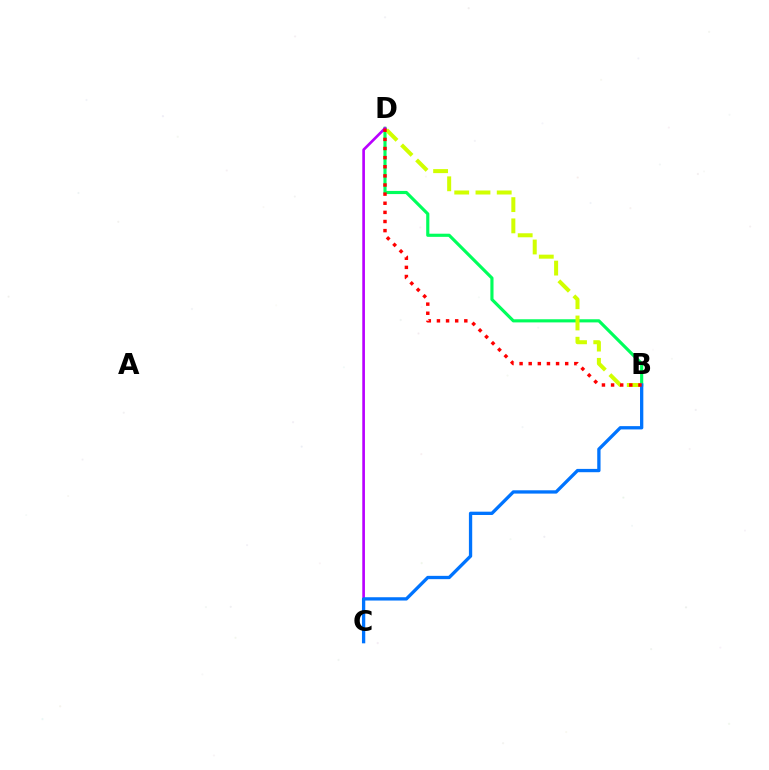{('B', 'D'): [{'color': '#00ff5c', 'line_style': 'solid', 'thickness': 2.27}, {'color': '#d1ff00', 'line_style': 'dashed', 'thickness': 2.89}, {'color': '#ff0000', 'line_style': 'dotted', 'thickness': 2.48}], ('C', 'D'): [{'color': '#b900ff', 'line_style': 'solid', 'thickness': 1.91}], ('B', 'C'): [{'color': '#0074ff', 'line_style': 'solid', 'thickness': 2.38}]}